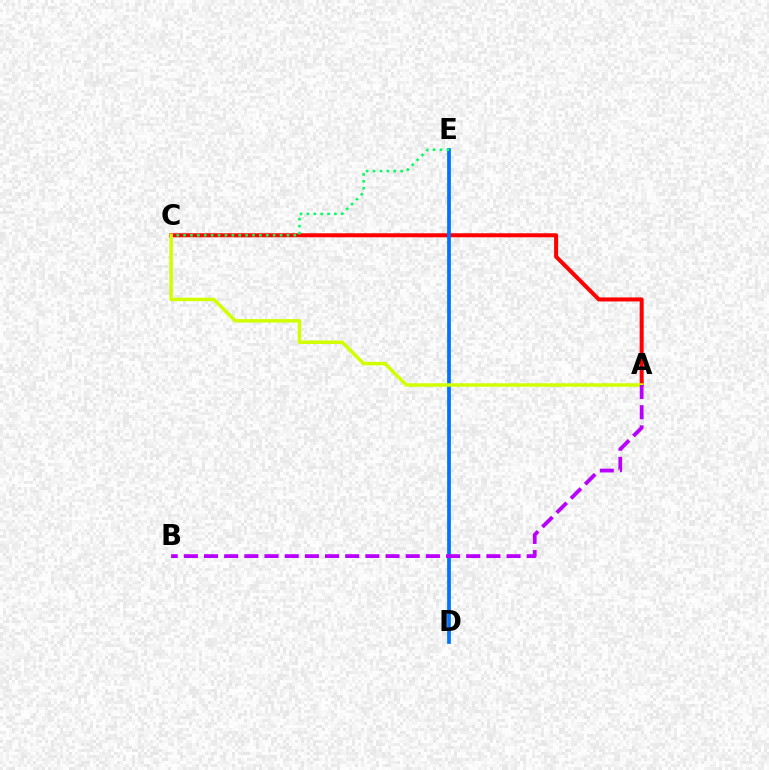{('A', 'C'): [{'color': '#ff0000', 'line_style': 'solid', 'thickness': 2.89}, {'color': '#d1ff00', 'line_style': 'solid', 'thickness': 2.5}], ('D', 'E'): [{'color': '#0074ff', 'line_style': 'solid', 'thickness': 2.69}], ('C', 'E'): [{'color': '#00ff5c', 'line_style': 'dotted', 'thickness': 1.87}], ('A', 'B'): [{'color': '#b900ff', 'line_style': 'dashed', 'thickness': 2.74}]}